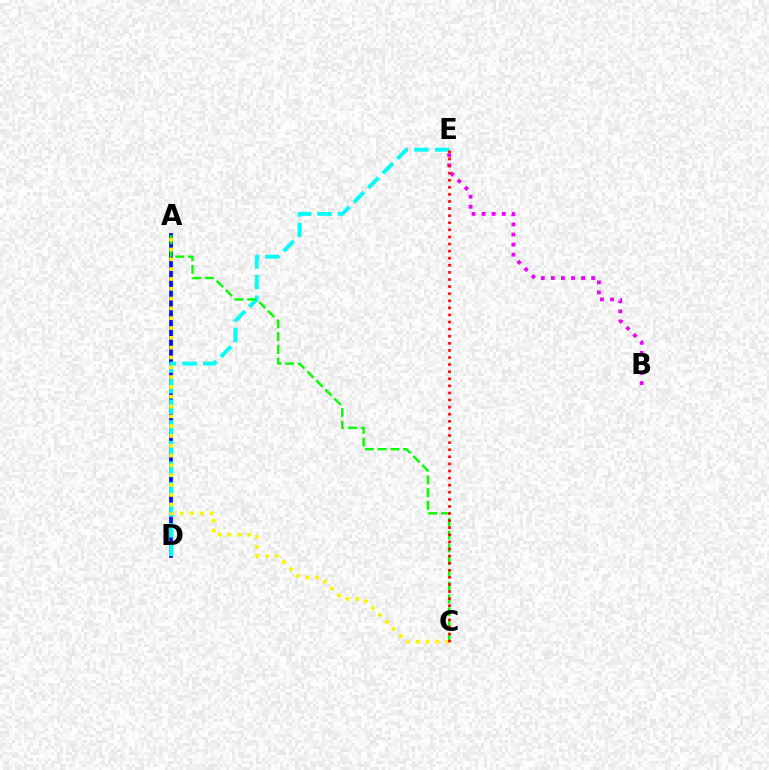{('A', 'D'): [{'color': '#0010ff', 'line_style': 'solid', 'thickness': 2.71}], ('B', 'E'): [{'color': '#ee00ff', 'line_style': 'dotted', 'thickness': 2.74}], ('D', 'E'): [{'color': '#00fff6', 'line_style': 'dashed', 'thickness': 2.8}], ('A', 'C'): [{'color': '#08ff00', 'line_style': 'dashed', 'thickness': 1.73}, {'color': '#fcf500', 'line_style': 'dotted', 'thickness': 2.67}], ('C', 'E'): [{'color': '#ff0000', 'line_style': 'dotted', 'thickness': 1.93}]}